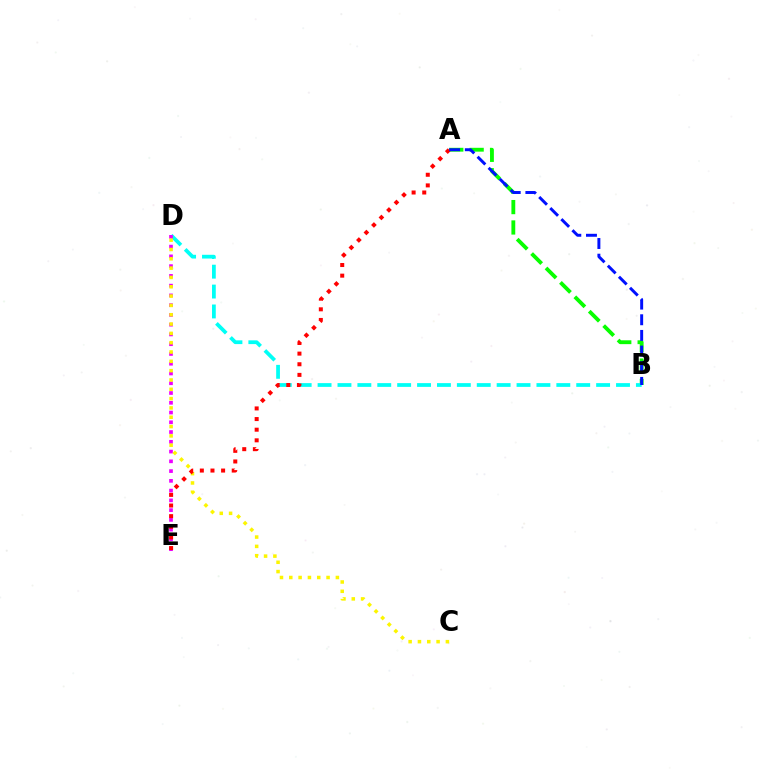{('A', 'B'): [{'color': '#08ff00', 'line_style': 'dashed', 'thickness': 2.77}, {'color': '#0010ff', 'line_style': 'dashed', 'thickness': 2.13}], ('B', 'D'): [{'color': '#00fff6', 'line_style': 'dashed', 'thickness': 2.7}], ('D', 'E'): [{'color': '#ee00ff', 'line_style': 'dotted', 'thickness': 2.65}], ('C', 'D'): [{'color': '#fcf500', 'line_style': 'dotted', 'thickness': 2.53}], ('A', 'E'): [{'color': '#ff0000', 'line_style': 'dotted', 'thickness': 2.89}]}